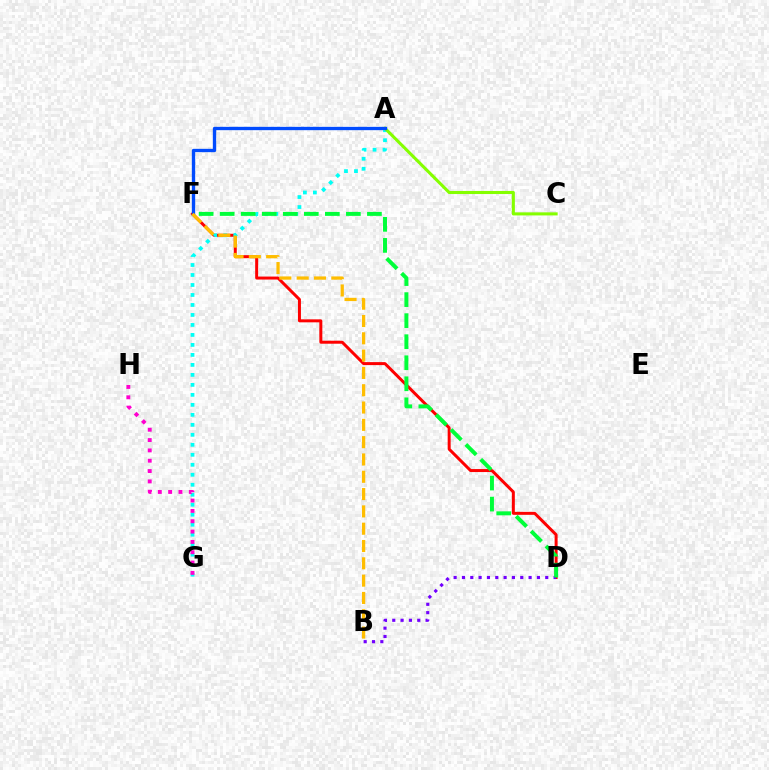{('D', 'F'): [{'color': '#ff0000', 'line_style': 'solid', 'thickness': 2.15}, {'color': '#00ff39', 'line_style': 'dashed', 'thickness': 2.86}], ('A', 'G'): [{'color': '#00fff6', 'line_style': 'dotted', 'thickness': 2.71}], ('A', 'C'): [{'color': '#84ff00', 'line_style': 'solid', 'thickness': 2.21}], ('A', 'F'): [{'color': '#004bff', 'line_style': 'solid', 'thickness': 2.4}], ('B', 'F'): [{'color': '#ffbd00', 'line_style': 'dashed', 'thickness': 2.35}], ('B', 'D'): [{'color': '#7200ff', 'line_style': 'dotted', 'thickness': 2.26}], ('G', 'H'): [{'color': '#ff00cf', 'line_style': 'dotted', 'thickness': 2.81}]}